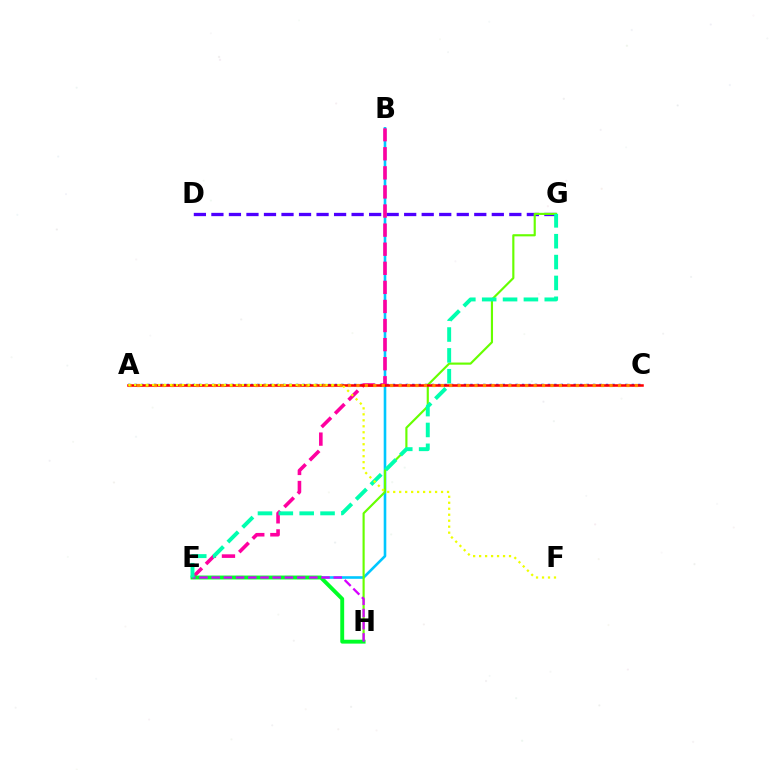{('B', 'E'): [{'color': '#00c7ff', 'line_style': 'solid', 'thickness': 1.88}, {'color': '#ff00a0', 'line_style': 'dashed', 'thickness': 2.59}], ('D', 'G'): [{'color': '#4f00ff', 'line_style': 'dashed', 'thickness': 2.38}], ('A', 'C'): [{'color': '#003fff', 'line_style': 'dotted', 'thickness': 1.75}, {'color': '#ff0000', 'line_style': 'solid', 'thickness': 1.83}, {'color': '#ff8800', 'line_style': 'dotted', 'thickness': 2.29}], ('G', 'H'): [{'color': '#66ff00', 'line_style': 'solid', 'thickness': 1.55}], ('E', 'H'): [{'color': '#00ff27', 'line_style': 'solid', 'thickness': 2.8}, {'color': '#d600ff', 'line_style': 'dashed', 'thickness': 1.66}], ('E', 'G'): [{'color': '#00ffaf', 'line_style': 'dashed', 'thickness': 2.83}], ('A', 'F'): [{'color': '#eeff00', 'line_style': 'dotted', 'thickness': 1.62}]}